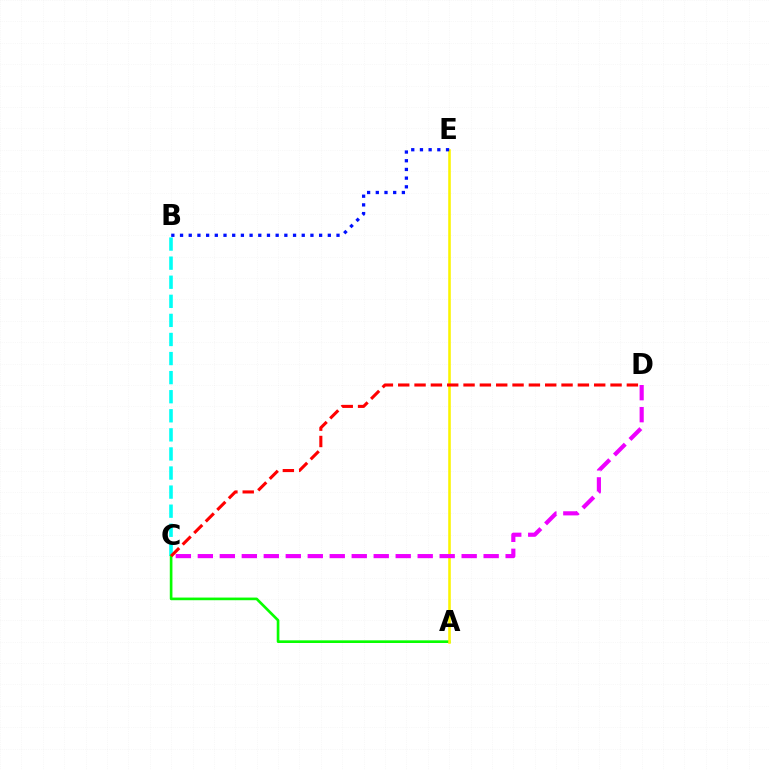{('B', 'C'): [{'color': '#00fff6', 'line_style': 'dashed', 'thickness': 2.59}], ('A', 'C'): [{'color': '#08ff00', 'line_style': 'solid', 'thickness': 1.91}], ('A', 'E'): [{'color': '#fcf500', 'line_style': 'solid', 'thickness': 1.85}], ('C', 'D'): [{'color': '#ff0000', 'line_style': 'dashed', 'thickness': 2.22}, {'color': '#ee00ff', 'line_style': 'dashed', 'thickness': 2.99}], ('B', 'E'): [{'color': '#0010ff', 'line_style': 'dotted', 'thickness': 2.36}]}